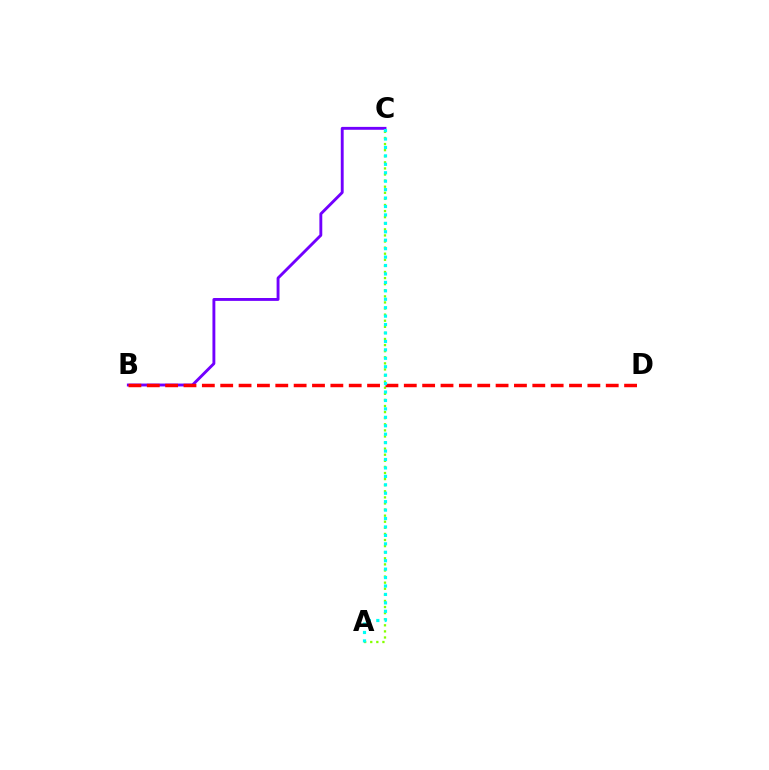{('A', 'C'): [{'color': '#84ff00', 'line_style': 'dotted', 'thickness': 1.66}, {'color': '#00fff6', 'line_style': 'dotted', 'thickness': 2.29}], ('B', 'C'): [{'color': '#7200ff', 'line_style': 'solid', 'thickness': 2.08}], ('B', 'D'): [{'color': '#ff0000', 'line_style': 'dashed', 'thickness': 2.49}]}